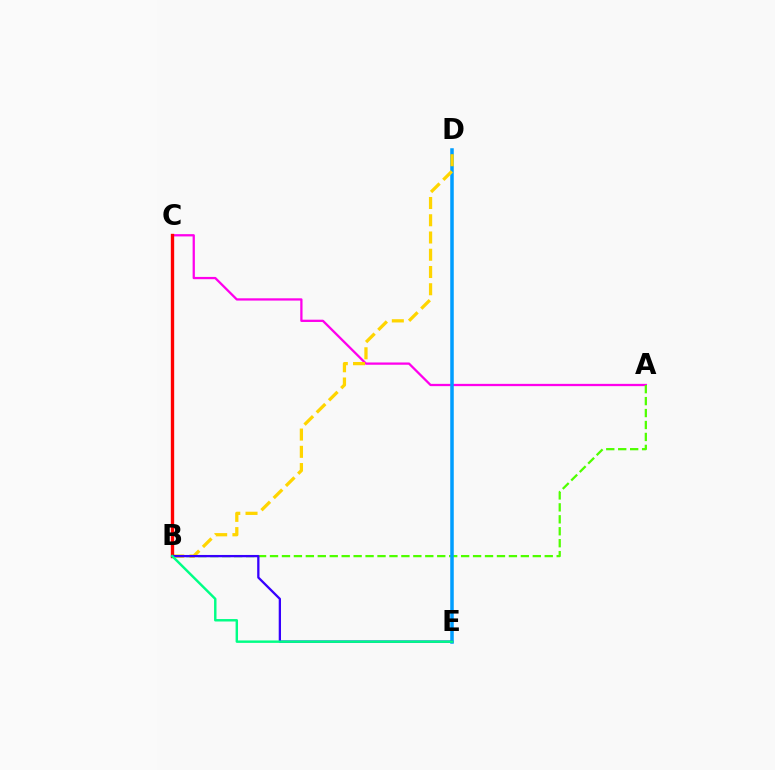{('A', 'C'): [{'color': '#ff00ed', 'line_style': 'solid', 'thickness': 1.64}], ('A', 'B'): [{'color': '#4fff00', 'line_style': 'dashed', 'thickness': 1.62}], ('D', 'E'): [{'color': '#009eff', 'line_style': 'solid', 'thickness': 2.53}], ('B', 'D'): [{'color': '#ffd500', 'line_style': 'dashed', 'thickness': 2.34}], ('B', 'C'): [{'color': '#ff0000', 'line_style': 'solid', 'thickness': 2.42}], ('B', 'E'): [{'color': '#3700ff', 'line_style': 'solid', 'thickness': 1.65}, {'color': '#00ff86', 'line_style': 'solid', 'thickness': 1.75}]}